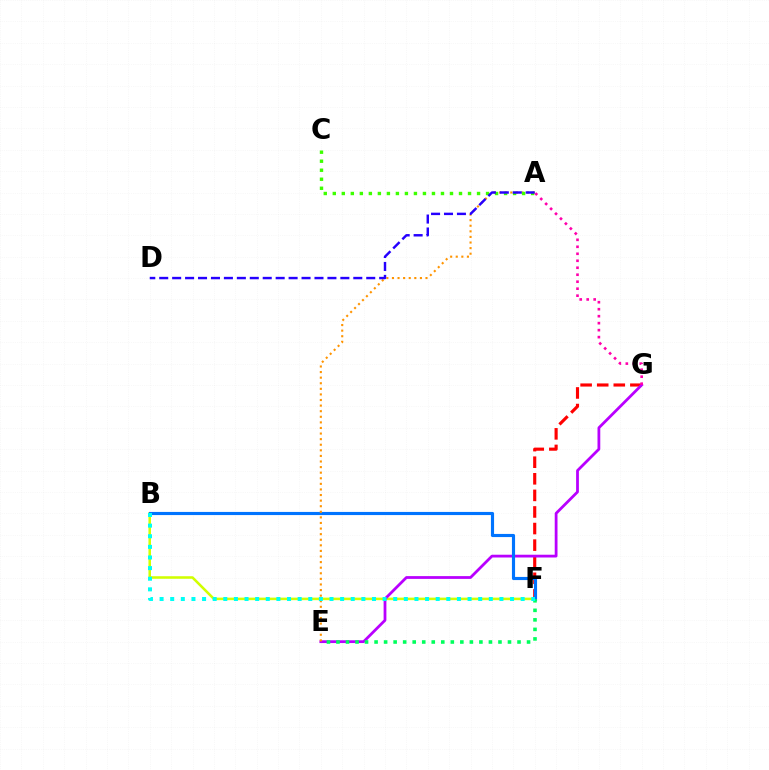{('B', 'F'): [{'color': '#d1ff00', 'line_style': 'solid', 'thickness': 1.83}, {'color': '#0074ff', 'line_style': 'solid', 'thickness': 2.26}, {'color': '#00fff6', 'line_style': 'dotted', 'thickness': 2.89}], ('F', 'G'): [{'color': '#ff0000', 'line_style': 'dashed', 'thickness': 2.25}], ('E', 'G'): [{'color': '#b900ff', 'line_style': 'solid', 'thickness': 2.0}], ('E', 'F'): [{'color': '#00ff5c', 'line_style': 'dotted', 'thickness': 2.59}], ('A', 'E'): [{'color': '#ff9400', 'line_style': 'dotted', 'thickness': 1.52}], ('A', 'C'): [{'color': '#3dff00', 'line_style': 'dotted', 'thickness': 2.45}], ('A', 'D'): [{'color': '#2500ff', 'line_style': 'dashed', 'thickness': 1.76}], ('A', 'G'): [{'color': '#ff00ac', 'line_style': 'dotted', 'thickness': 1.9}]}